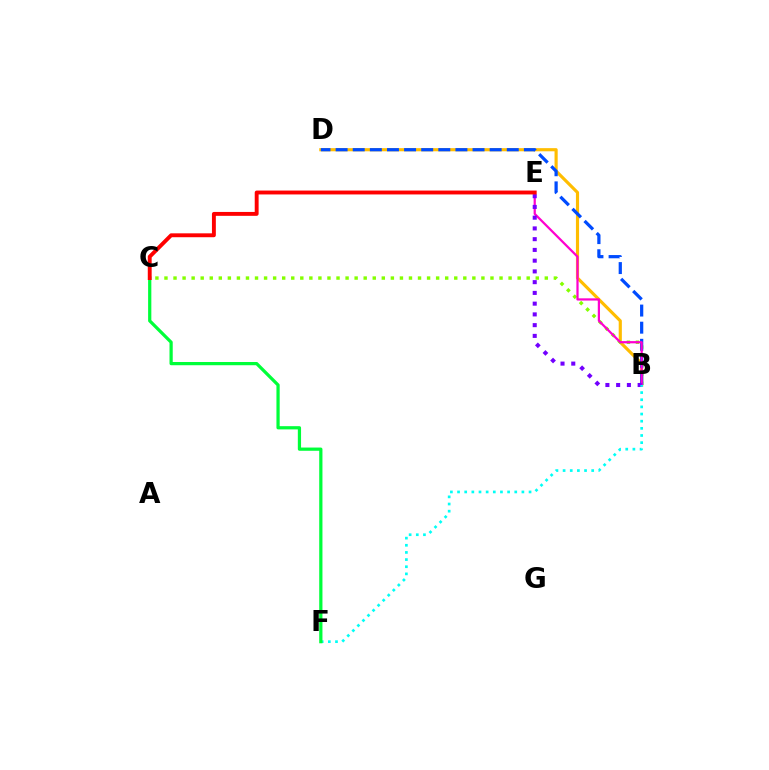{('B', 'D'): [{'color': '#ffbd00', 'line_style': 'solid', 'thickness': 2.27}, {'color': '#004bff', 'line_style': 'dashed', 'thickness': 2.33}], ('B', 'C'): [{'color': '#84ff00', 'line_style': 'dotted', 'thickness': 2.46}], ('B', 'E'): [{'color': '#ff00cf', 'line_style': 'solid', 'thickness': 1.61}, {'color': '#7200ff', 'line_style': 'dotted', 'thickness': 2.92}], ('B', 'F'): [{'color': '#00fff6', 'line_style': 'dotted', 'thickness': 1.94}], ('C', 'F'): [{'color': '#00ff39', 'line_style': 'solid', 'thickness': 2.32}], ('C', 'E'): [{'color': '#ff0000', 'line_style': 'solid', 'thickness': 2.8}]}